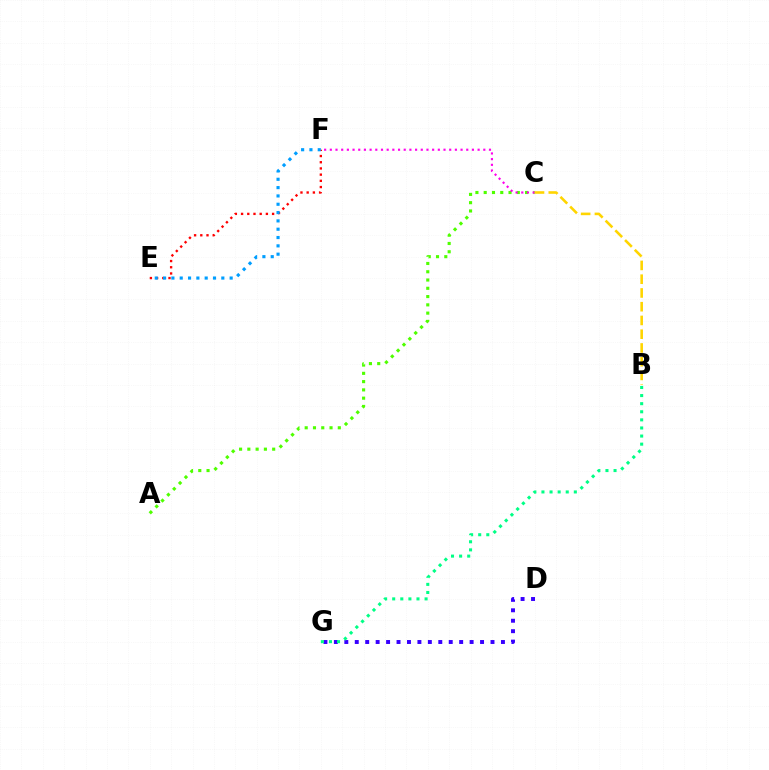{('A', 'C'): [{'color': '#4fff00', 'line_style': 'dotted', 'thickness': 2.25}], ('C', 'F'): [{'color': '#ff00ed', 'line_style': 'dotted', 'thickness': 1.54}], ('D', 'G'): [{'color': '#3700ff', 'line_style': 'dotted', 'thickness': 2.84}], ('B', 'G'): [{'color': '#00ff86', 'line_style': 'dotted', 'thickness': 2.2}], ('E', 'F'): [{'color': '#ff0000', 'line_style': 'dotted', 'thickness': 1.69}, {'color': '#009eff', 'line_style': 'dotted', 'thickness': 2.26}], ('B', 'C'): [{'color': '#ffd500', 'line_style': 'dashed', 'thickness': 1.87}]}